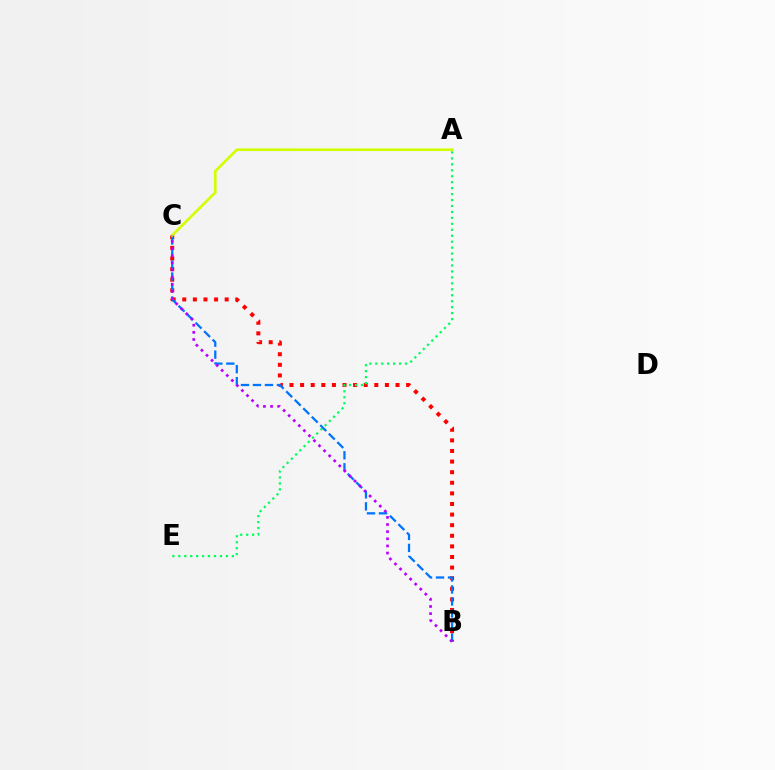{('B', 'C'): [{'color': '#ff0000', 'line_style': 'dotted', 'thickness': 2.88}, {'color': '#0074ff', 'line_style': 'dashed', 'thickness': 1.63}, {'color': '#b900ff', 'line_style': 'dotted', 'thickness': 1.94}], ('A', 'C'): [{'color': '#d1ff00', 'line_style': 'solid', 'thickness': 1.92}], ('A', 'E'): [{'color': '#00ff5c', 'line_style': 'dotted', 'thickness': 1.62}]}